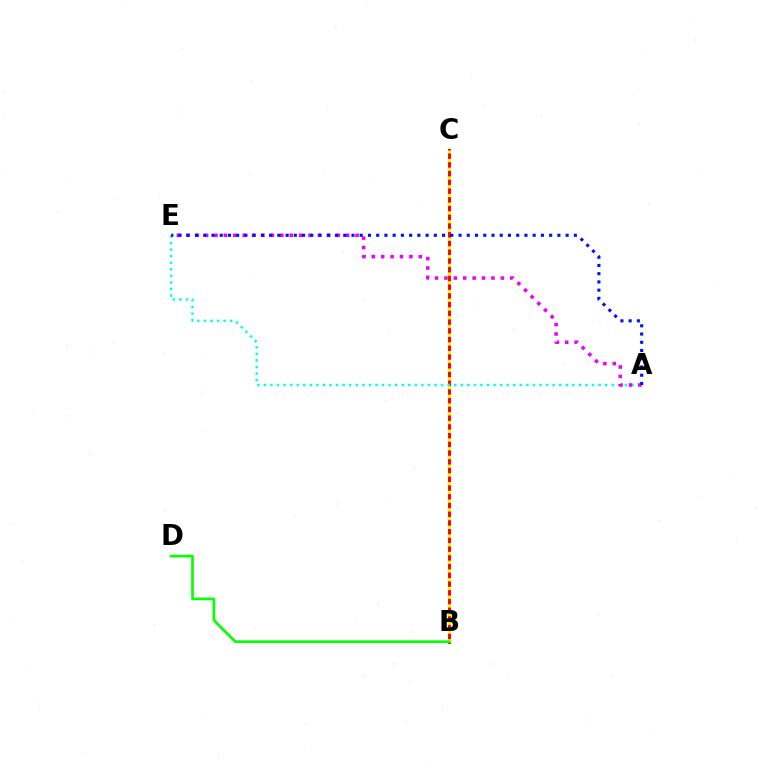{('B', 'C'): [{'color': '#ff0000', 'line_style': 'solid', 'thickness': 2.12}, {'color': '#fcf500', 'line_style': 'dotted', 'thickness': 2.37}], ('A', 'E'): [{'color': '#00fff6', 'line_style': 'dotted', 'thickness': 1.78}, {'color': '#ee00ff', 'line_style': 'dotted', 'thickness': 2.56}, {'color': '#0010ff', 'line_style': 'dotted', 'thickness': 2.24}], ('B', 'D'): [{'color': '#08ff00', 'line_style': 'solid', 'thickness': 1.92}]}